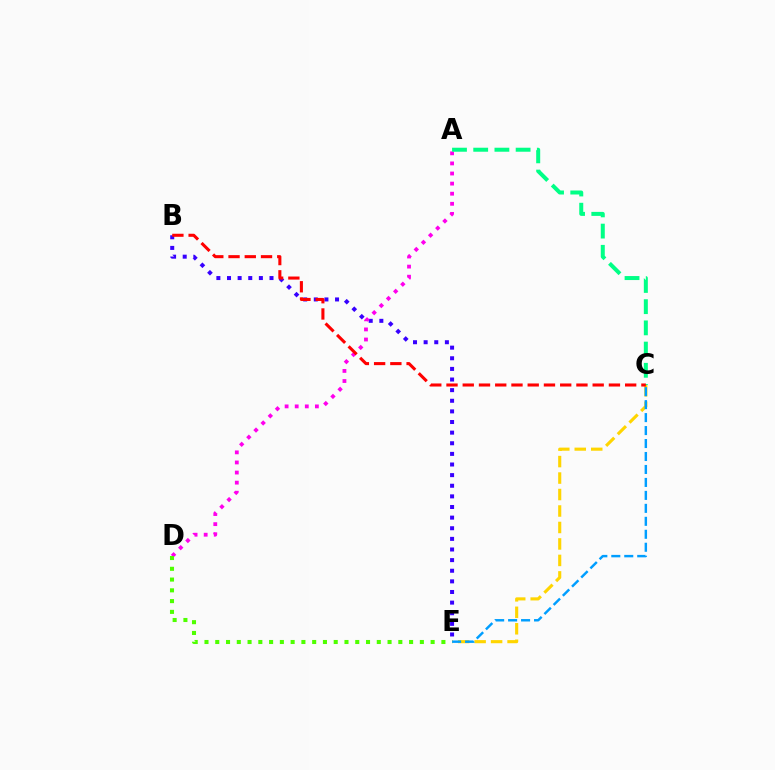{('C', 'E'): [{'color': '#ffd500', 'line_style': 'dashed', 'thickness': 2.24}, {'color': '#009eff', 'line_style': 'dashed', 'thickness': 1.76}], ('B', 'E'): [{'color': '#3700ff', 'line_style': 'dotted', 'thickness': 2.89}], ('A', 'D'): [{'color': '#ff00ed', 'line_style': 'dotted', 'thickness': 2.74}], ('A', 'C'): [{'color': '#00ff86', 'line_style': 'dashed', 'thickness': 2.88}], ('B', 'C'): [{'color': '#ff0000', 'line_style': 'dashed', 'thickness': 2.21}], ('D', 'E'): [{'color': '#4fff00', 'line_style': 'dotted', 'thickness': 2.93}]}